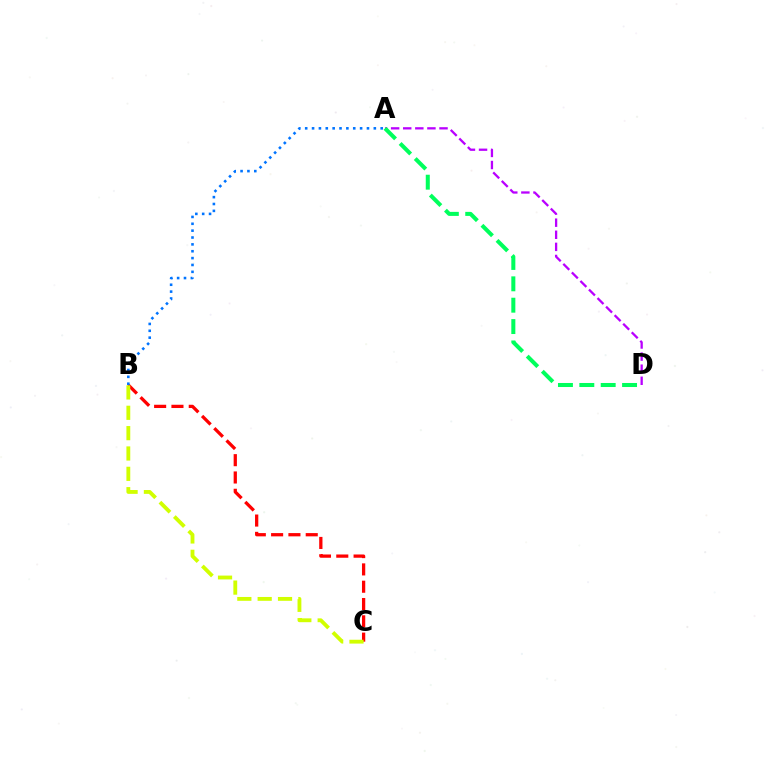{('B', 'C'): [{'color': '#ff0000', 'line_style': 'dashed', 'thickness': 2.35}, {'color': '#d1ff00', 'line_style': 'dashed', 'thickness': 2.76}], ('A', 'D'): [{'color': '#b900ff', 'line_style': 'dashed', 'thickness': 1.64}, {'color': '#00ff5c', 'line_style': 'dashed', 'thickness': 2.9}], ('A', 'B'): [{'color': '#0074ff', 'line_style': 'dotted', 'thickness': 1.86}]}